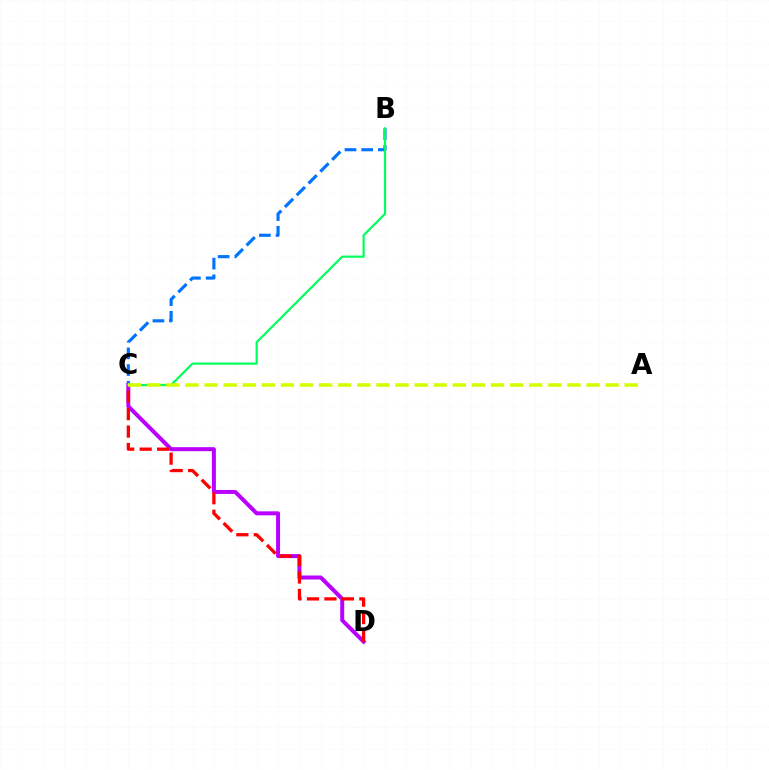{('C', 'D'): [{'color': '#b900ff', 'line_style': 'solid', 'thickness': 2.87}, {'color': '#ff0000', 'line_style': 'dashed', 'thickness': 2.37}], ('B', 'C'): [{'color': '#0074ff', 'line_style': 'dashed', 'thickness': 2.27}, {'color': '#00ff5c', 'line_style': 'solid', 'thickness': 1.58}], ('A', 'C'): [{'color': '#d1ff00', 'line_style': 'dashed', 'thickness': 2.59}]}